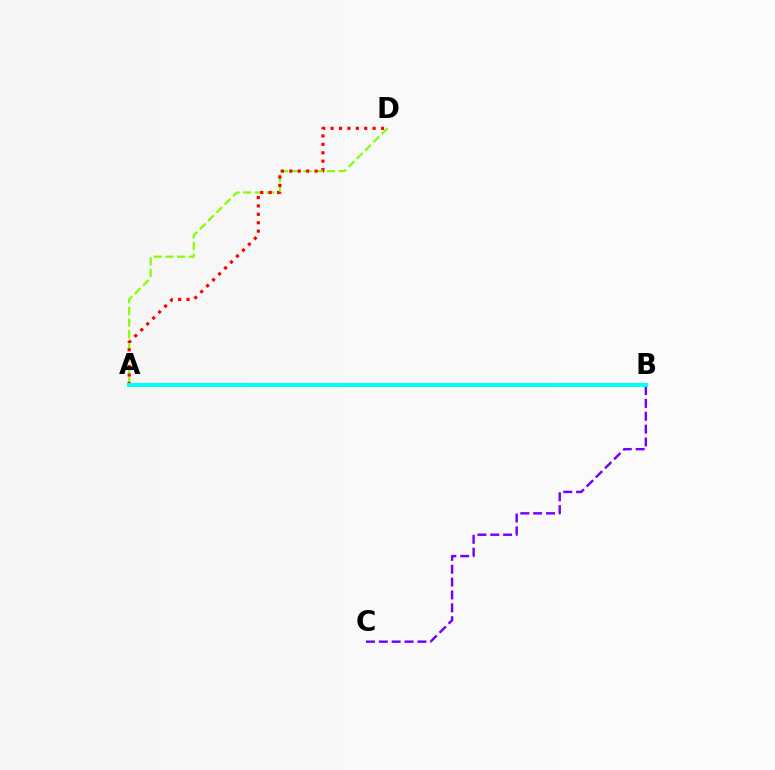{('B', 'C'): [{'color': '#7200ff', 'line_style': 'dashed', 'thickness': 1.75}], ('A', 'D'): [{'color': '#84ff00', 'line_style': 'dashed', 'thickness': 1.59}, {'color': '#ff0000', 'line_style': 'dotted', 'thickness': 2.28}], ('A', 'B'): [{'color': '#00fff6', 'line_style': 'solid', 'thickness': 2.9}]}